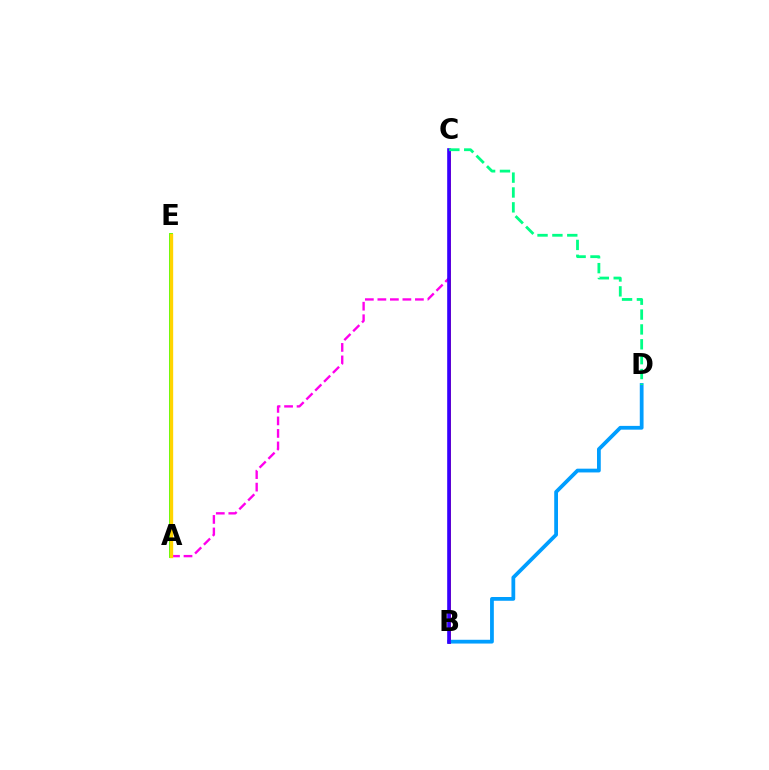{('B', 'C'): [{'color': '#ff0000', 'line_style': 'solid', 'thickness': 2.02}, {'color': '#3700ff', 'line_style': 'solid', 'thickness': 2.61}], ('A', 'E'): [{'color': '#4fff00', 'line_style': 'solid', 'thickness': 2.79}, {'color': '#ffd500', 'line_style': 'solid', 'thickness': 2.41}], ('B', 'D'): [{'color': '#009eff', 'line_style': 'solid', 'thickness': 2.72}], ('A', 'C'): [{'color': '#ff00ed', 'line_style': 'dashed', 'thickness': 1.7}], ('C', 'D'): [{'color': '#00ff86', 'line_style': 'dashed', 'thickness': 2.02}]}